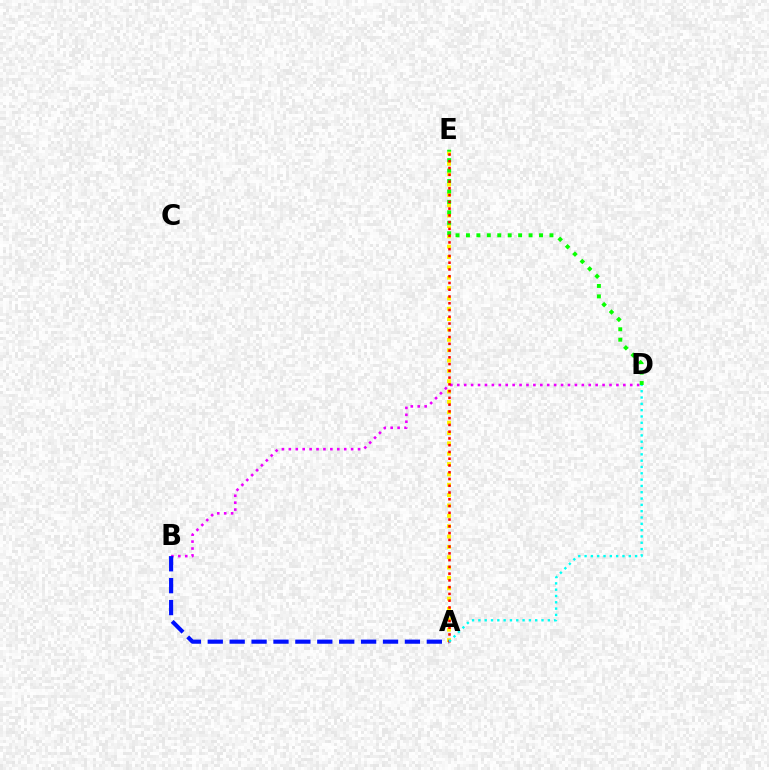{('A', 'E'): [{'color': '#fcf500', 'line_style': 'dotted', 'thickness': 2.81}, {'color': '#ff0000', 'line_style': 'dotted', 'thickness': 1.84}], ('B', 'D'): [{'color': '#ee00ff', 'line_style': 'dotted', 'thickness': 1.88}], ('D', 'E'): [{'color': '#08ff00', 'line_style': 'dotted', 'thickness': 2.84}], ('A', 'B'): [{'color': '#0010ff', 'line_style': 'dashed', 'thickness': 2.98}], ('A', 'D'): [{'color': '#00fff6', 'line_style': 'dotted', 'thickness': 1.72}]}